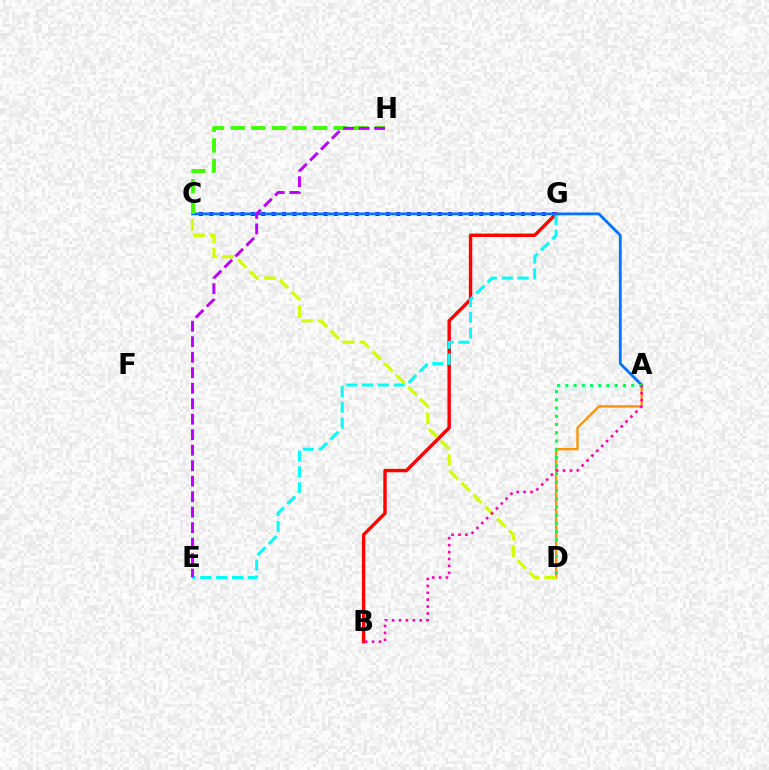{('C', 'G'): [{'color': '#2500ff', 'line_style': 'dotted', 'thickness': 2.82}], ('B', 'G'): [{'color': '#ff0000', 'line_style': 'solid', 'thickness': 2.45}], ('E', 'G'): [{'color': '#00fff6', 'line_style': 'dashed', 'thickness': 2.15}], ('A', 'C'): [{'color': '#0074ff', 'line_style': 'solid', 'thickness': 2.03}], ('A', 'D'): [{'color': '#ff9400', 'line_style': 'solid', 'thickness': 1.69}, {'color': '#00ff5c', 'line_style': 'dotted', 'thickness': 2.24}], ('C', 'D'): [{'color': '#d1ff00', 'line_style': 'dashed', 'thickness': 2.29}], ('C', 'H'): [{'color': '#3dff00', 'line_style': 'dashed', 'thickness': 2.8}], ('E', 'H'): [{'color': '#b900ff', 'line_style': 'dashed', 'thickness': 2.1}], ('A', 'B'): [{'color': '#ff00ac', 'line_style': 'dotted', 'thickness': 1.88}]}